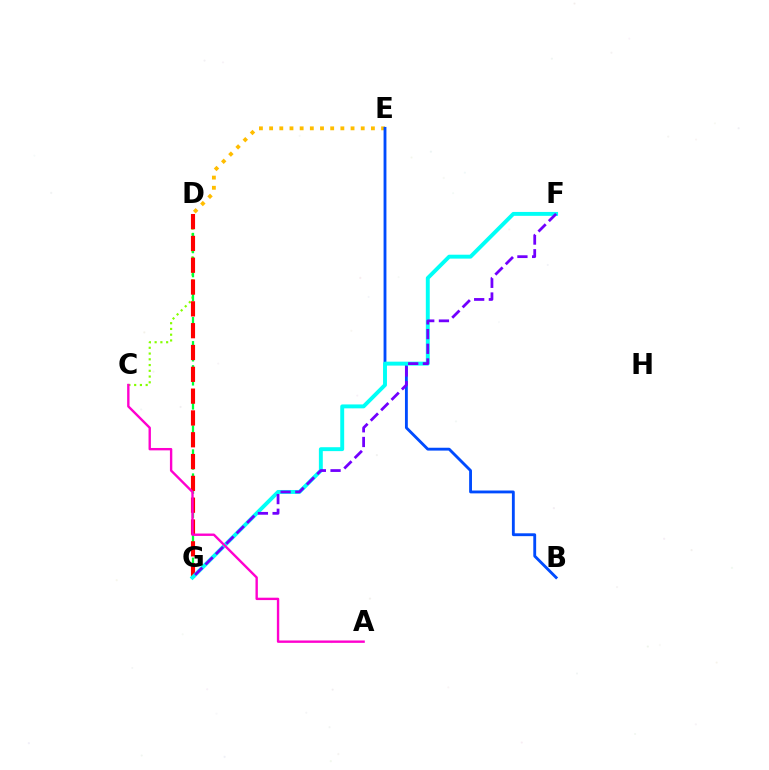{('D', 'E'): [{'color': '#ffbd00', 'line_style': 'dotted', 'thickness': 2.77}], ('C', 'D'): [{'color': '#84ff00', 'line_style': 'dotted', 'thickness': 1.56}], ('D', 'G'): [{'color': '#00ff39', 'line_style': 'dashed', 'thickness': 1.63}, {'color': '#ff0000', 'line_style': 'dashed', 'thickness': 2.96}], ('B', 'E'): [{'color': '#004bff', 'line_style': 'solid', 'thickness': 2.05}], ('F', 'G'): [{'color': '#00fff6', 'line_style': 'solid', 'thickness': 2.82}, {'color': '#7200ff', 'line_style': 'dashed', 'thickness': 2.0}], ('A', 'C'): [{'color': '#ff00cf', 'line_style': 'solid', 'thickness': 1.72}]}